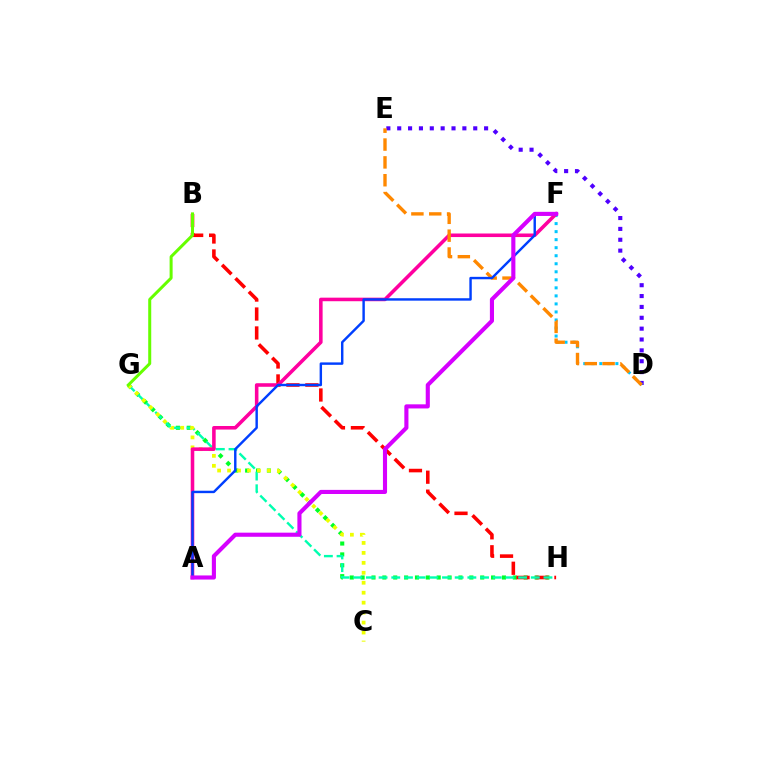{('D', 'E'): [{'color': '#4f00ff', 'line_style': 'dotted', 'thickness': 2.95}, {'color': '#ff8800', 'line_style': 'dashed', 'thickness': 2.42}], ('G', 'H'): [{'color': '#00ff27', 'line_style': 'dotted', 'thickness': 2.95}, {'color': '#00ffaf', 'line_style': 'dashed', 'thickness': 1.72}], ('B', 'H'): [{'color': '#ff0000', 'line_style': 'dashed', 'thickness': 2.57}], ('D', 'F'): [{'color': '#00c7ff', 'line_style': 'dotted', 'thickness': 2.18}], ('C', 'G'): [{'color': '#eeff00', 'line_style': 'dotted', 'thickness': 2.71}], ('A', 'F'): [{'color': '#ff00a0', 'line_style': 'solid', 'thickness': 2.56}, {'color': '#003fff', 'line_style': 'solid', 'thickness': 1.75}, {'color': '#d600ff', 'line_style': 'solid', 'thickness': 2.96}], ('B', 'G'): [{'color': '#66ff00', 'line_style': 'solid', 'thickness': 2.17}]}